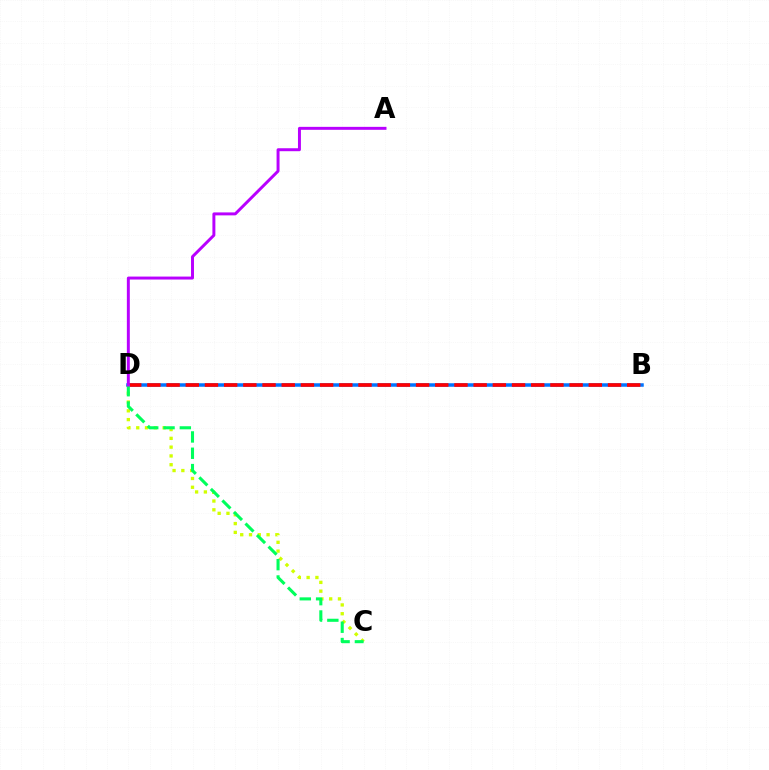{('C', 'D'): [{'color': '#d1ff00', 'line_style': 'dotted', 'thickness': 2.39}, {'color': '#00ff5c', 'line_style': 'dashed', 'thickness': 2.22}], ('B', 'D'): [{'color': '#0074ff', 'line_style': 'solid', 'thickness': 2.52}, {'color': '#ff0000', 'line_style': 'dashed', 'thickness': 2.61}], ('A', 'D'): [{'color': '#b900ff', 'line_style': 'solid', 'thickness': 2.13}]}